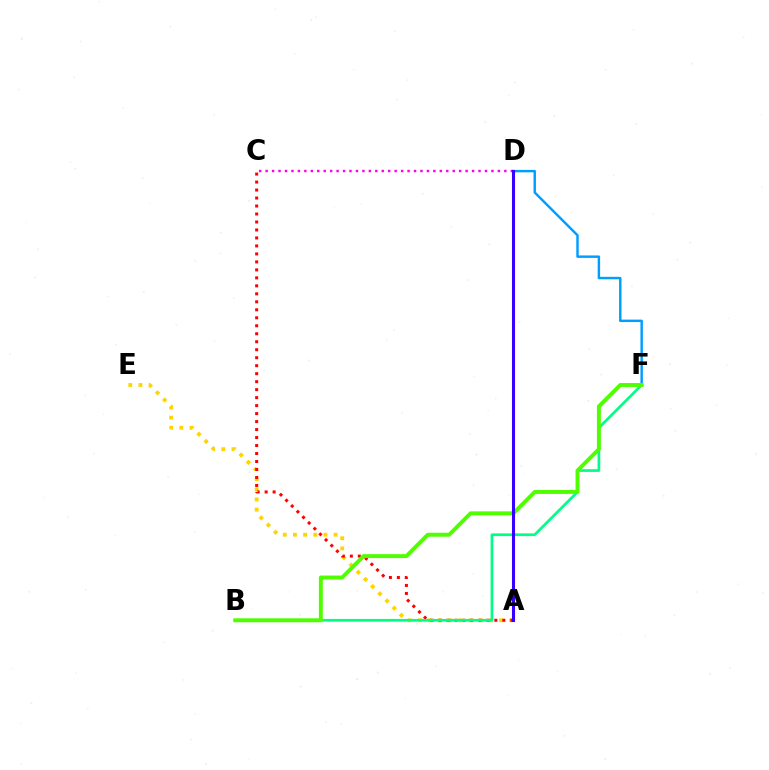{('A', 'E'): [{'color': '#ffd500', 'line_style': 'dotted', 'thickness': 2.76}], ('A', 'C'): [{'color': '#ff0000', 'line_style': 'dotted', 'thickness': 2.17}], ('B', 'F'): [{'color': '#00ff86', 'line_style': 'solid', 'thickness': 1.95}, {'color': '#4fff00', 'line_style': 'solid', 'thickness': 2.82}], ('C', 'D'): [{'color': '#ff00ed', 'line_style': 'dotted', 'thickness': 1.75}], ('D', 'F'): [{'color': '#009eff', 'line_style': 'solid', 'thickness': 1.76}], ('A', 'D'): [{'color': '#3700ff', 'line_style': 'solid', 'thickness': 2.2}]}